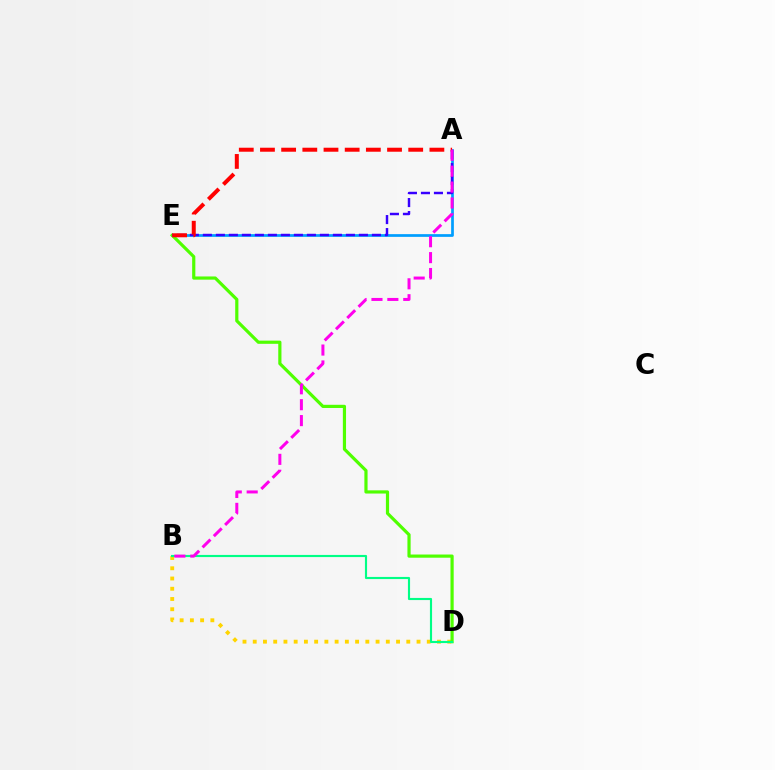{('B', 'D'): [{'color': '#ffd500', 'line_style': 'dotted', 'thickness': 2.78}, {'color': '#00ff86', 'line_style': 'solid', 'thickness': 1.54}], ('A', 'E'): [{'color': '#009eff', 'line_style': 'solid', 'thickness': 1.96}, {'color': '#3700ff', 'line_style': 'dashed', 'thickness': 1.77}, {'color': '#ff0000', 'line_style': 'dashed', 'thickness': 2.88}], ('D', 'E'): [{'color': '#4fff00', 'line_style': 'solid', 'thickness': 2.29}], ('A', 'B'): [{'color': '#ff00ed', 'line_style': 'dashed', 'thickness': 2.16}]}